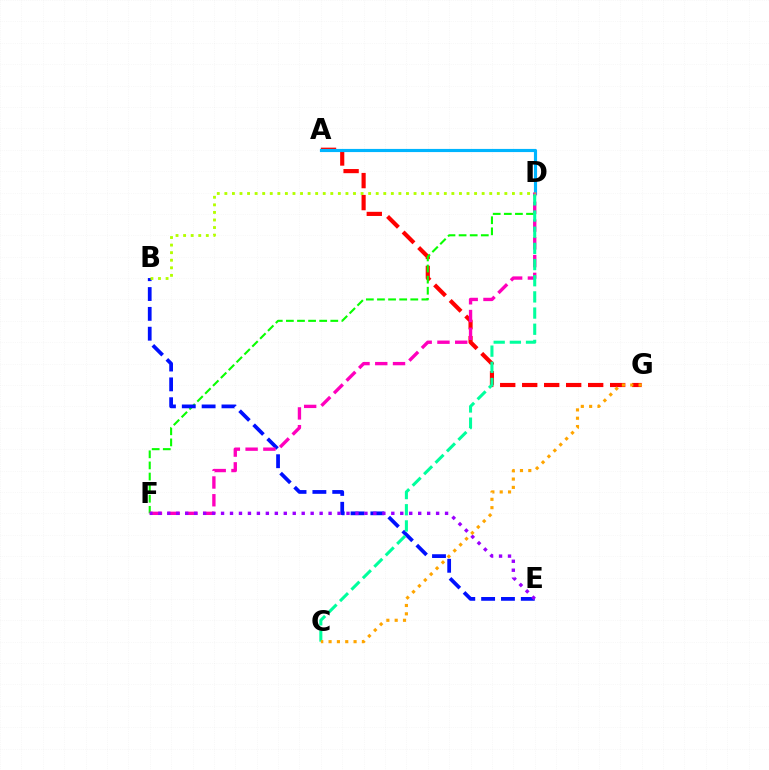{('A', 'G'): [{'color': '#ff0000', 'line_style': 'dashed', 'thickness': 2.99}], ('D', 'F'): [{'color': '#08ff00', 'line_style': 'dashed', 'thickness': 1.51}, {'color': '#ff00bd', 'line_style': 'dashed', 'thickness': 2.41}], ('A', 'D'): [{'color': '#00b5ff', 'line_style': 'solid', 'thickness': 2.27}], ('B', 'E'): [{'color': '#0010ff', 'line_style': 'dashed', 'thickness': 2.7}], ('E', 'F'): [{'color': '#9b00ff', 'line_style': 'dotted', 'thickness': 2.43}], ('C', 'D'): [{'color': '#00ff9d', 'line_style': 'dashed', 'thickness': 2.2}], ('C', 'G'): [{'color': '#ffa500', 'line_style': 'dotted', 'thickness': 2.26}], ('B', 'D'): [{'color': '#b3ff00', 'line_style': 'dotted', 'thickness': 2.06}]}